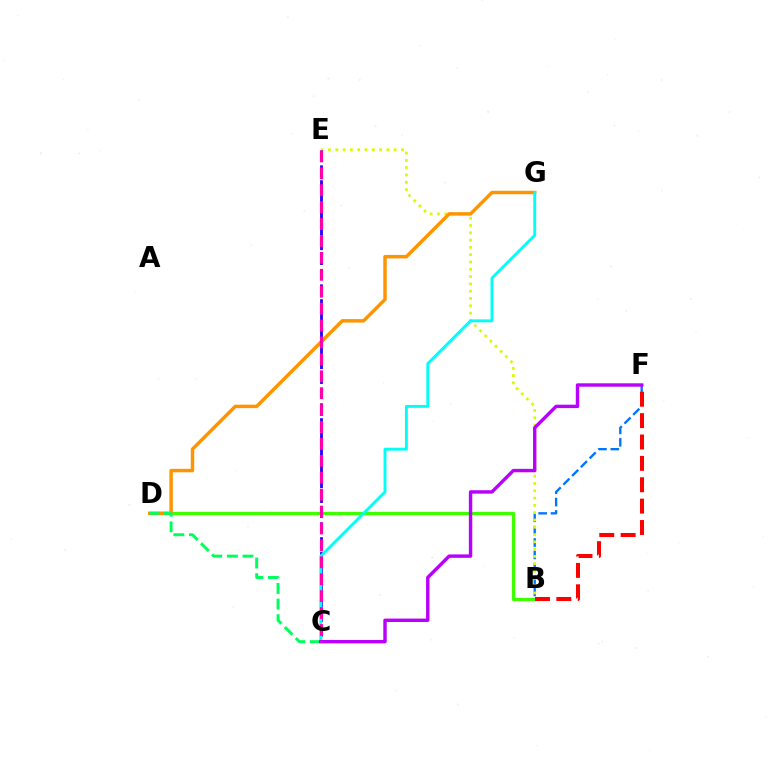{('B', 'F'): [{'color': '#0074ff', 'line_style': 'dashed', 'thickness': 1.68}, {'color': '#ff0000', 'line_style': 'dashed', 'thickness': 2.9}], ('B', 'E'): [{'color': '#d1ff00', 'line_style': 'dotted', 'thickness': 1.98}], ('B', 'D'): [{'color': '#3dff00', 'line_style': 'solid', 'thickness': 2.37}], ('C', 'E'): [{'color': '#2500ff', 'line_style': 'dashed', 'thickness': 2.02}, {'color': '#ff00ac', 'line_style': 'dashed', 'thickness': 2.3}], ('D', 'G'): [{'color': '#ff9400', 'line_style': 'solid', 'thickness': 2.49}], ('C', 'G'): [{'color': '#00fff6', 'line_style': 'solid', 'thickness': 2.08}], ('C', 'D'): [{'color': '#00ff5c', 'line_style': 'dashed', 'thickness': 2.12}], ('C', 'F'): [{'color': '#b900ff', 'line_style': 'solid', 'thickness': 2.46}]}